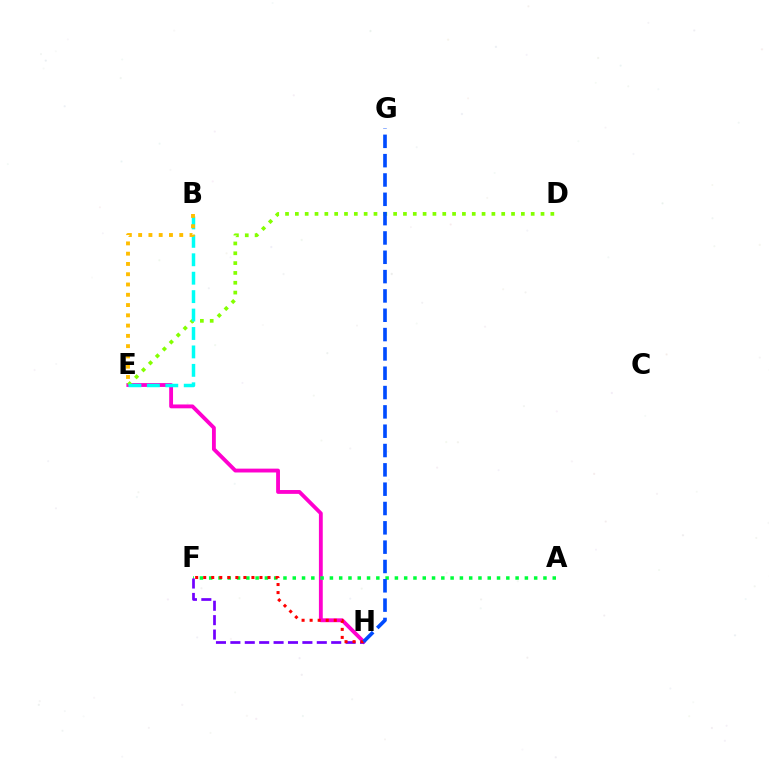{('E', 'H'): [{'color': '#ff00cf', 'line_style': 'solid', 'thickness': 2.77}], ('D', 'E'): [{'color': '#84ff00', 'line_style': 'dotted', 'thickness': 2.67}], ('A', 'F'): [{'color': '#00ff39', 'line_style': 'dotted', 'thickness': 2.52}], ('B', 'E'): [{'color': '#00fff6', 'line_style': 'dashed', 'thickness': 2.5}, {'color': '#ffbd00', 'line_style': 'dotted', 'thickness': 2.79}], ('F', 'H'): [{'color': '#7200ff', 'line_style': 'dashed', 'thickness': 1.96}, {'color': '#ff0000', 'line_style': 'dotted', 'thickness': 2.18}], ('G', 'H'): [{'color': '#004bff', 'line_style': 'dashed', 'thickness': 2.63}]}